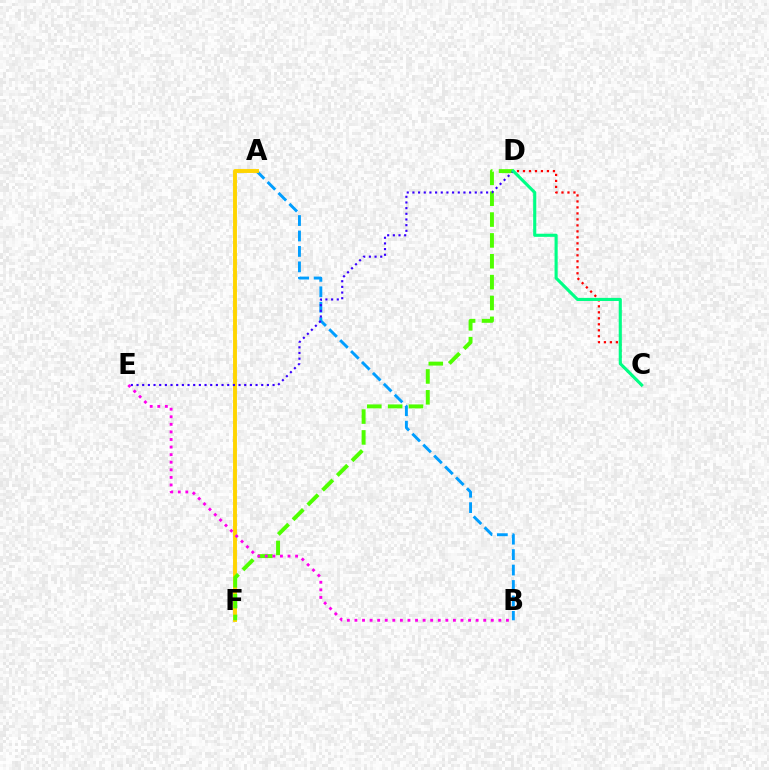{('A', 'B'): [{'color': '#009eff', 'line_style': 'dashed', 'thickness': 2.1}], ('C', 'D'): [{'color': '#ff0000', 'line_style': 'dotted', 'thickness': 1.63}, {'color': '#00ff86', 'line_style': 'solid', 'thickness': 2.24}], ('A', 'F'): [{'color': '#ffd500', 'line_style': 'solid', 'thickness': 2.81}], ('D', 'F'): [{'color': '#4fff00', 'line_style': 'dashed', 'thickness': 2.83}], ('B', 'E'): [{'color': '#ff00ed', 'line_style': 'dotted', 'thickness': 2.06}], ('D', 'E'): [{'color': '#3700ff', 'line_style': 'dotted', 'thickness': 1.54}]}